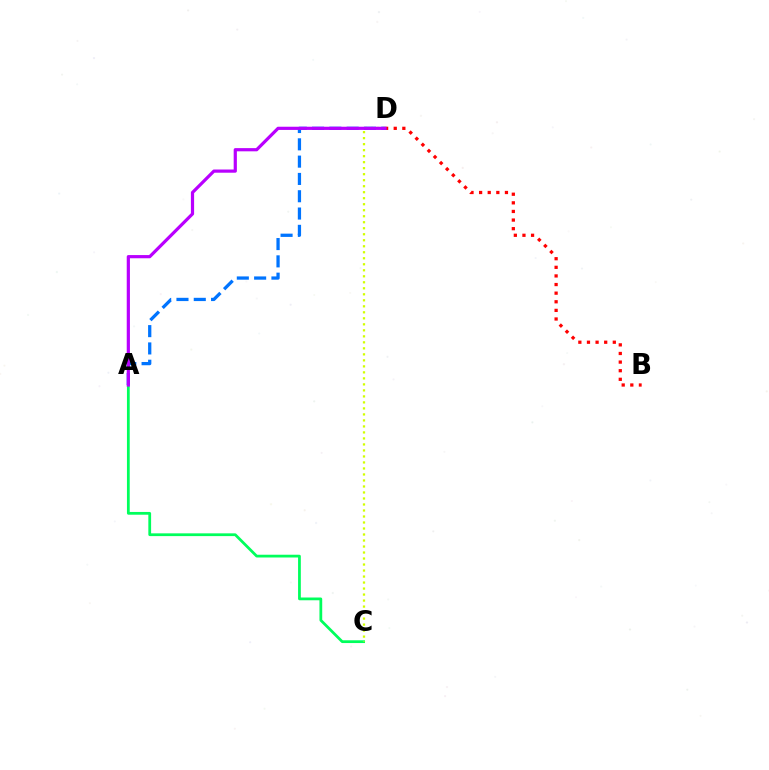{('A', 'C'): [{'color': '#00ff5c', 'line_style': 'solid', 'thickness': 1.99}], ('C', 'D'): [{'color': '#d1ff00', 'line_style': 'dotted', 'thickness': 1.63}], ('B', 'D'): [{'color': '#ff0000', 'line_style': 'dotted', 'thickness': 2.34}], ('A', 'D'): [{'color': '#0074ff', 'line_style': 'dashed', 'thickness': 2.35}, {'color': '#b900ff', 'line_style': 'solid', 'thickness': 2.3}]}